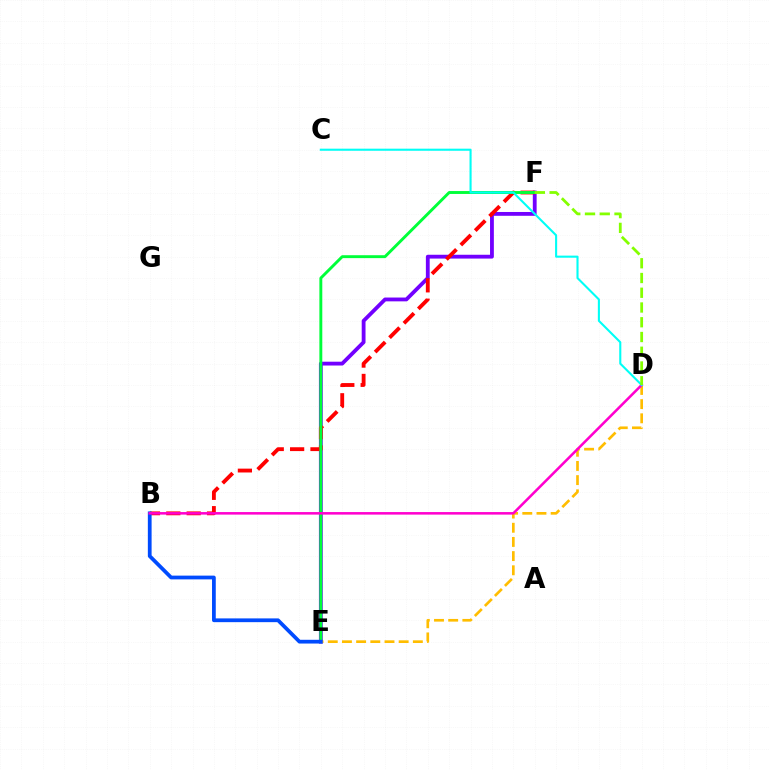{('E', 'F'): [{'color': '#7200ff', 'line_style': 'solid', 'thickness': 2.75}, {'color': '#00ff39', 'line_style': 'solid', 'thickness': 2.1}], ('B', 'F'): [{'color': '#ff0000', 'line_style': 'dashed', 'thickness': 2.77}], ('D', 'E'): [{'color': '#ffbd00', 'line_style': 'dashed', 'thickness': 1.93}], ('B', 'E'): [{'color': '#004bff', 'line_style': 'solid', 'thickness': 2.7}], ('B', 'D'): [{'color': '#ff00cf', 'line_style': 'solid', 'thickness': 1.83}], ('C', 'D'): [{'color': '#00fff6', 'line_style': 'solid', 'thickness': 1.51}], ('D', 'F'): [{'color': '#84ff00', 'line_style': 'dashed', 'thickness': 2.0}]}